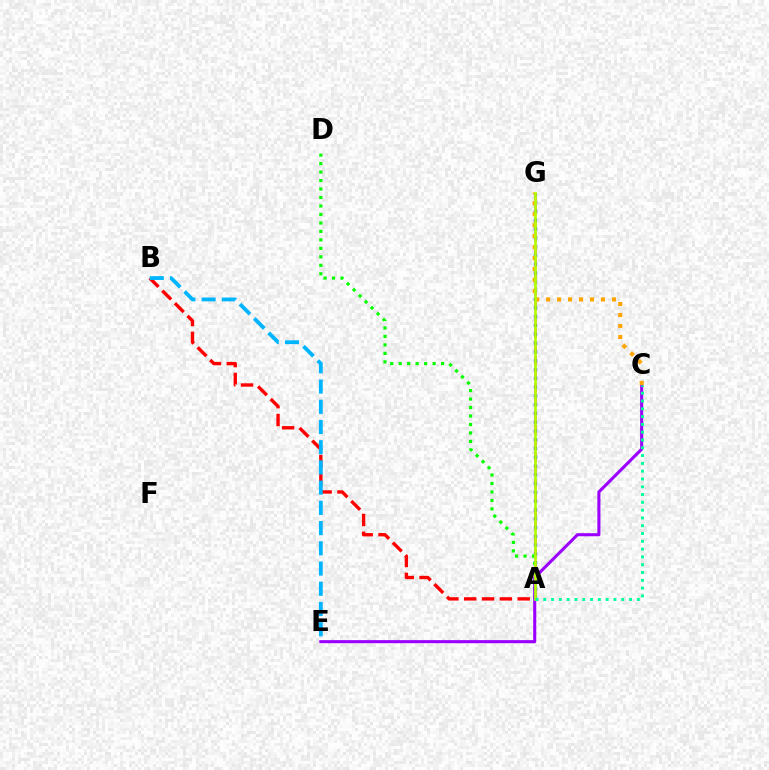{('A', 'G'): [{'color': '#ff00bd', 'line_style': 'dashed', 'thickness': 1.87}, {'color': '#0010ff', 'line_style': 'dotted', 'thickness': 2.39}, {'color': '#b3ff00', 'line_style': 'solid', 'thickness': 1.94}], ('A', 'D'): [{'color': '#08ff00', 'line_style': 'dotted', 'thickness': 2.3}], ('A', 'B'): [{'color': '#ff0000', 'line_style': 'dashed', 'thickness': 2.42}], ('C', 'E'): [{'color': '#9b00ff', 'line_style': 'solid', 'thickness': 2.22}], ('C', 'G'): [{'color': '#ffa500', 'line_style': 'dotted', 'thickness': 2.98}], ('B', 'E'): [{'color': '#00b5ff', 'line_style': 'dashed', 'thickness': 2.75}], ('A', 'C'): [{'color': '#00ff9d', 'line_style': 'dotted', 'thickness': 2.12}]}